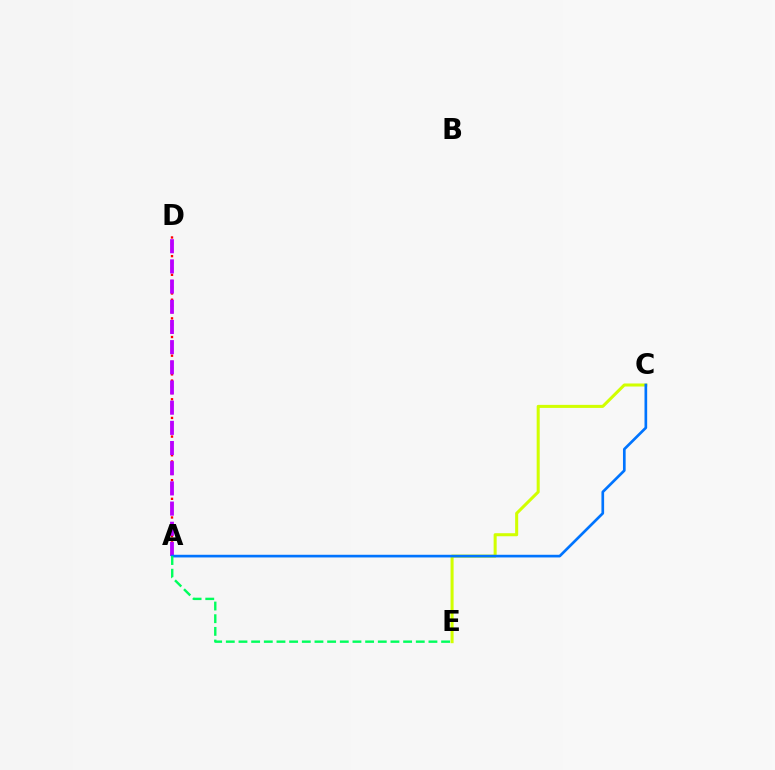{('A', 'D'): [{'color': '#ff0000', 'line_style': 'dotted', 'thickness': 1.69}, {'color': '#b900ff', 'line_style': 'dashed', 'thickness': 2.74}], ('C', 'E'): [{'color': '#d1ff00', 'line_style': 'solid', 'thickness': 2.19}], ('A', 'C'): [{'color': '#0074ff', 'line_style': 'solid', 'thickness': 1.92}], ('A', 'E'): [{'color': '#00ff5c', 'line_style': 'dashed', 'thickness': 1.72}]}